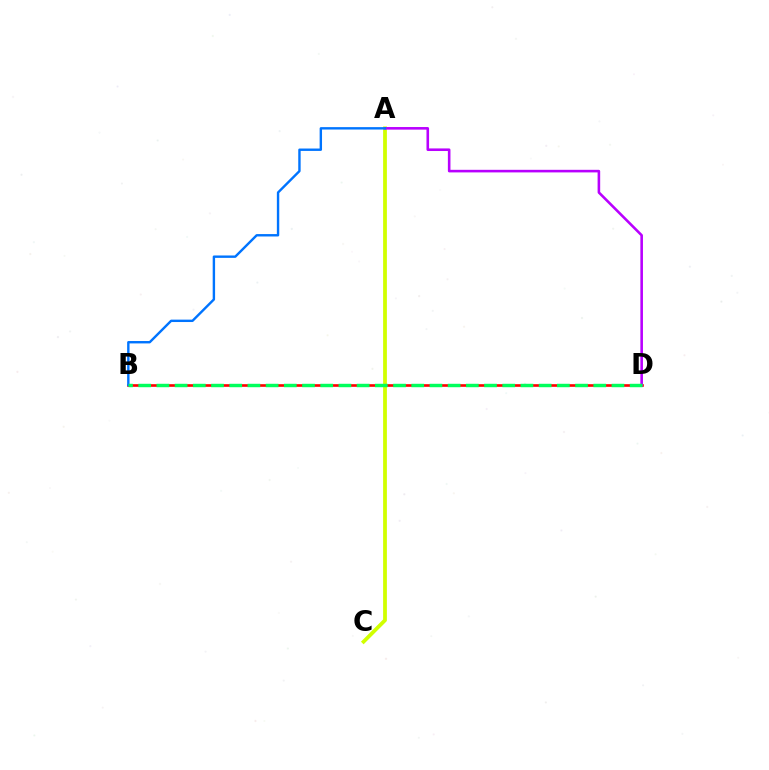{('A', 'C'): [{'color': '#d1ff00', 'line_style': 'solid', 'thickness': 2.71}], ('B', 'D'): [{'color': '#ff0000', 'line_style': 'solid', 'thickness': 1.9}, {'color': '#00ff5c', 'line_style': 'dashed', 'thickness': 2.47}], ('A', 'D'): [{'color': '#b900ff', 'line_style': 'solid', 'thickness': 1.86}], ('A', 'B'): [{'color': '#0074ff', 'line_style': 'solid', 'thickness': 1.73}]}